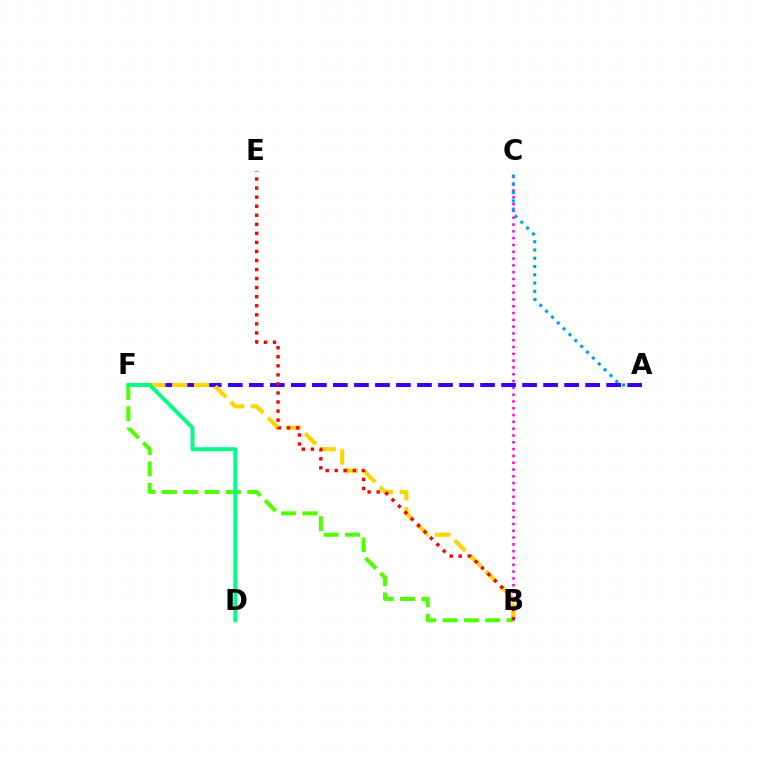{('B', 'C'): [{'color': '#ff00ed', 'line_style': 'dotted', 'thickness': 1.85}], ('A', 'C'): [{'color': '#009eff', 'line_style': 'dotted', 'thickness': 2.25}], ('A', 'F'): [{'color': '#3700ff', 'line_style': 'dashed', 'thickness': 2.86}], ('B', 'F'): [{'color': '#4fff00', 'line_style': 'dashed', 'thickness': 2.9}, {'color': '#ffd500', 'line_style': 'dashed', 'thickness': 2.97}], ('D', 'F'): [{'color': '#00ff86', 'line_style': 'solid', 'thickness': 2.83}], ('B', 'E'): [{'color': '#ff0000', 'line_style': 'dotted', 'thickness': 2.46}]}